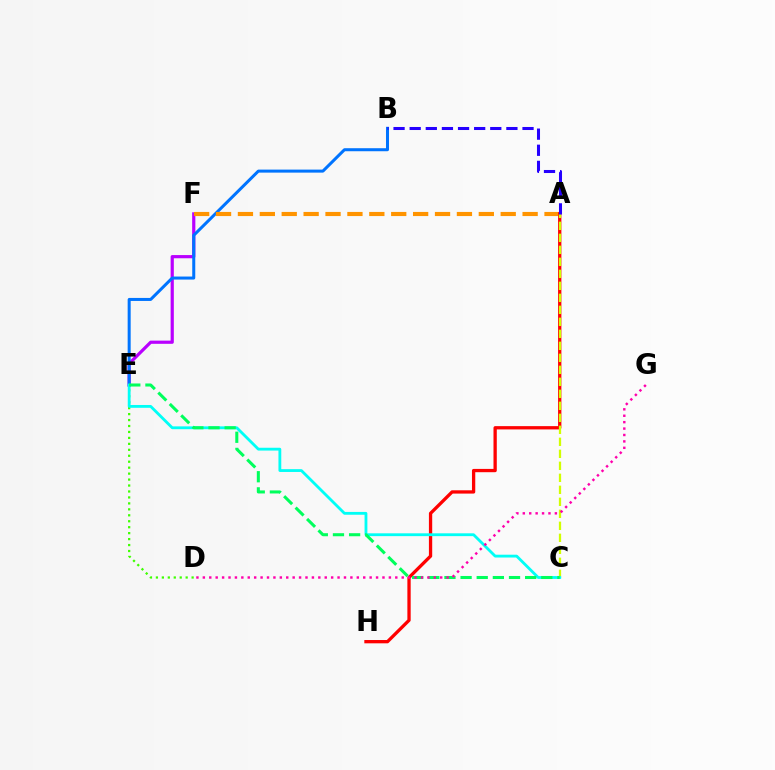{('E', 'F'): [{'color': '#b900ff', 'line_style': 'solid', 'thickness': 2.3}], ('B', 'E'): [{'color': '#0074ff', 'line_style': 'solid', 'thickness': 2.18}], ('A', 'F'): [{'color': '#ff9400', 'line_style': 'dashed', 'thickness': 2.97}], ('A', 'H'): [{'color': '#ff0000', 'line_style': 'solid', 'thickness': 2.37}], ('D', 'E'): [{'color': '#3dff00', 'line_style': 'dotted', 'thickness': 1.62}], ('A', 'C'): [{'color': '#d1ff00', 'line_style': 'dashed', 'thickness': 1.63}], ('C', 'E'): [{'color': '#00fff6', 'line_style': 'solid', 'thickness': 2.03}, {'color': '#00ff5c', 'line_style': 'dashed', 'thickness': 2.19}], ('A', 'B'): [{'color': '#2500ff', 'line_style': 'dashed', 'thickness': 2.19}], ('D', 'G'): [{'color': '#ff00ac', 'line_style': 'dotted', 'thickness': 1.74}]}